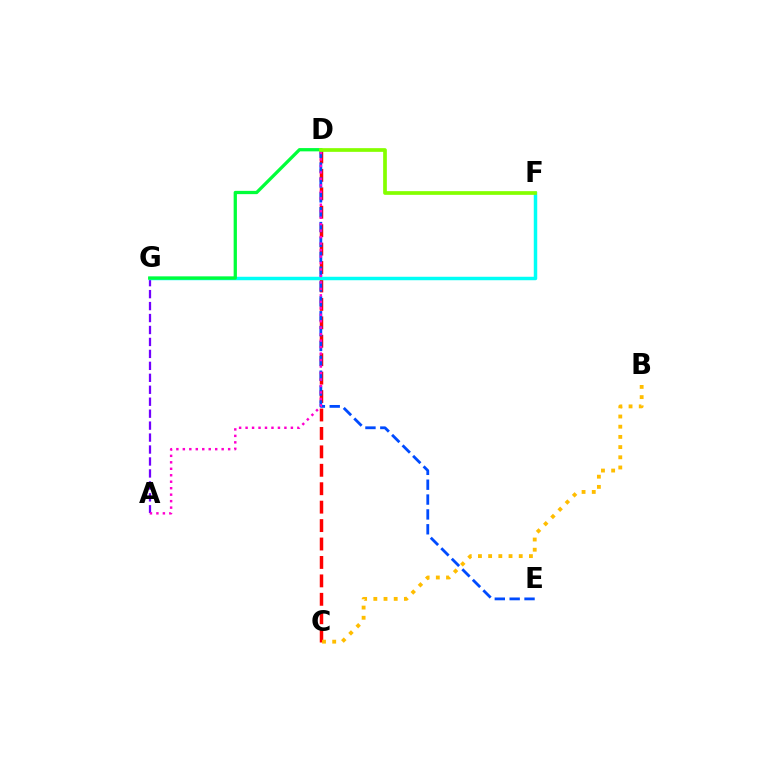{('C', 'D'): [{'color': '#ff0000', 'line_style': 'dashed', 'thickness': 2.5}], ('A', 'G'): [{'color': '#7200ff', 'line_style': 'dashed', 'thickness': 1.62}], ('D', 'E'): [{'color': '#004bff', 'line_style': 'dashed', 'thickness': 2.02}], ('F', 'G'): [{'color': '#00fff6', 'line_style': 'solid', 'thickness': 2.5}], ('A', 'D'): [{'color': '#ff00cf', 'line_style': 'dotted', 'thickness': 1.76}], ('D', 'G'): [{'color': '#00ff39', 'line_style': 'solid', 'thickness': 2.35}], ('D', 'F'): [{'color': '#84ff00', 'line_style': 'solid', 'thickness': 2.67}], ('B', 'C'): [{'color': '#ffbd00', 'line_style': 'dotted', 'thickness': 2.77}]}